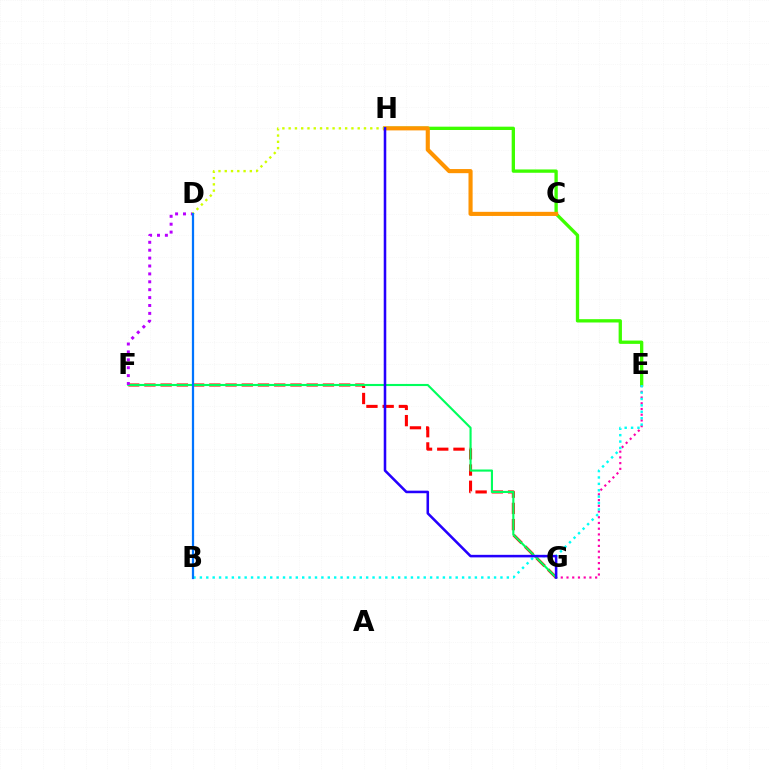{('E', 'H'): [{'color': '#3dff00', 'line_style': 'solid', 'thickness': 2.39}], ('C', 'H'): [{'color': '#ff9400', 'line_style': 'solid', 'thickness': 2.97}], ('E', 'G'): [{'color': '#ff00ac', 'line_style': 'dotted', 'thickness': 1.56}], ('F', 'G'): [{'color': '#ff0000', 'line_style': 'dashed', 'thickness': 2.2}, {'color': '#00ff5c', 'line_style': 'solid', 'thickness': 1.53}], ('B', 'E'): [{'color': '#00fff6', 'line_style': 'dotted', 'thickness': 1.74}], ('D', 'F'): [{'color': '#b900ff', 'line_style': 'dotted', 'thickness': 2.15}], ('D', 'H'): [{'color': '#d1ff00', 'line_style': 'dotted', 'thickness': 1.71}], ('G', 'H'): [{'color': '#2500ff', 'line_style': 'solid', 'thickness': 1.84}], ('B', 'D'): [{'color': '#0074ff', 'line_style': 'solid', 'thickness': 1.61}]}